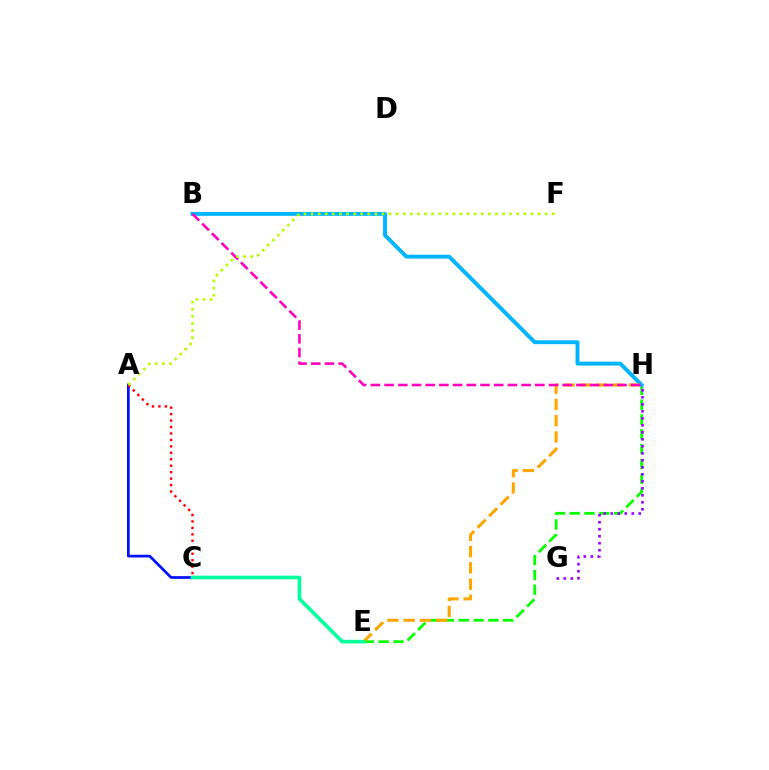{('A', 'C'): [{'color': '#0010ff', 'line_style': 'solid', 'thickness': 1.96}, {'color': '#ff0000', 'line_style': 'dotted', 'thickness': 1.75}], ('E', 'H'): [{'color': '#08ff00', 'line_style': 'dashed', 'thickness': 2.01}, {'color': '#ffa500', 'line_style': 'dashed', 'thickness': 2.21}], ('B', 'H'): [{'color': '#00b5ff', 'line_style': 'solid', 'thickness': 2.81}, {'color': '#ff00bd', 'line_style': 'dashed', 'thickness': 1.86}], ('C', 'E'): [{'color': '#00ff9d', 'line_style': 'solid', 'thickness': 2.63}], ('A', 'F'): [{'color': '#b3ff00', 'line_style': 'dotted', 'thickness': 1.93}], ('G', 'H'): [{'color': '#9b00ff', 'line_style': 'dotted', 'thickness': 1.9}]}